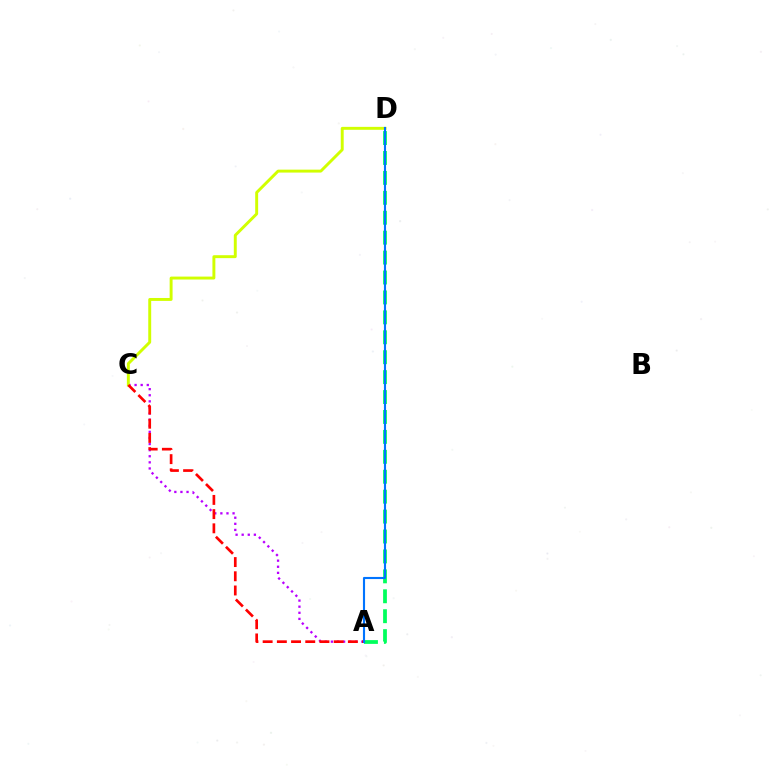{('A', 'D'): [{'color': '#00ff5c', 'line_style': 'dashed', 'thickness': 2.71}, {'color': '#0074ff', 'line_style': 'solid', 'thickness': 1.53}], ('A', 'C'): [{'color': '#b900ff', 'line_style': 'dotted', 'thickness': 1.66}, {'color': '#ff0000', 'line_style': 'dashed', 'thickness': 1.93}], ('C', 'D'): [{'color': '#d1ff00', 'line_style': 'solid', 'thickness': 2.11}]}